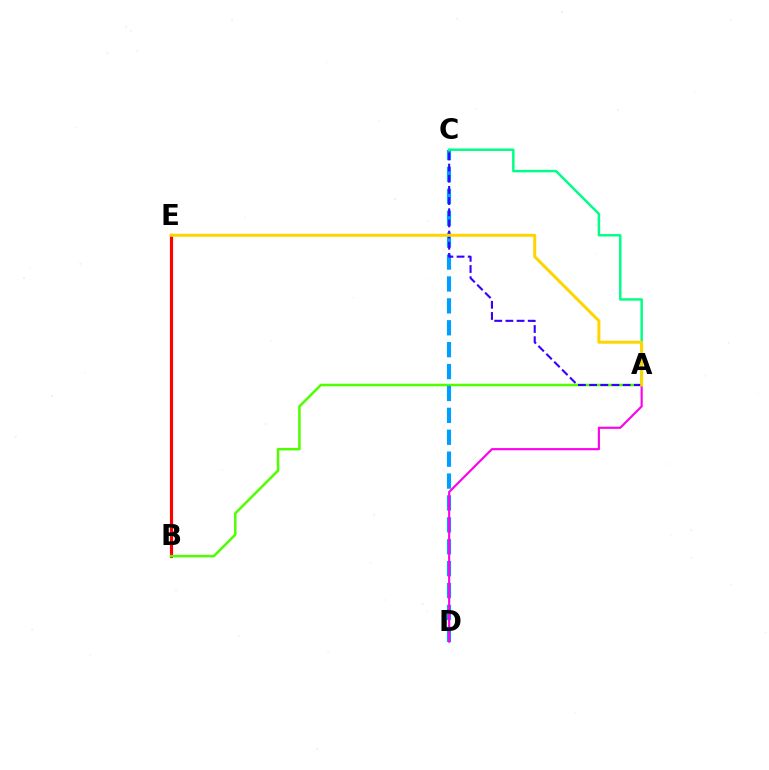{('B', 'E'): [{'color': '#ff0000', 'line_style': 'solid', 'thickness': 2.29}], ('A', 'B'): [{'color': '#4fff00', 'line_style': 'solid', 'thickness': 1.81}], ('C', 'D'): [{'color': '#009eff', 'line_style': 'dashed', 'thickness': 2.97}], ('A', 'D'): [{'color': '#ff00ed', 'line_style': 'solid', 'thickness': 1.54}], ('A', 'C'): [{'color': '#00ff86', 'line_style': 'solid', 'thickness': 1.77}, {'color': '#3700ff', 'line_style': 'dashed', 'thickness': 1.52}], ('A', 'E'): [{'color': '#ffd500', 'line_style': 'solid', 'thickness': 2.15}]}